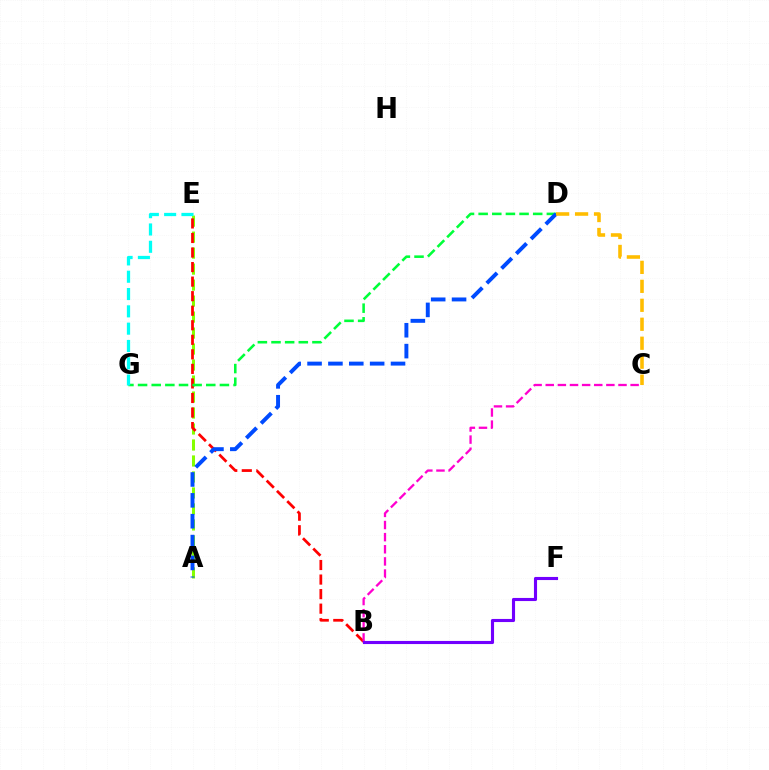{('A', 'E'): [{'color': '#84ff00', 'line_style': 'dashed', 'thickness': 2.17}], ('B', 'E'): [{'color': '#ff0000', 'line_style': 'dashed', 'thickness': 1.98}], ('B', 'C'): [{'color': '#ff00cf', 'line_style': 'dashed', 'thickness': 1.65}], ('D', 'G'): [{'color': '#00ff39', 'line_style': 'dashed', 'thickness': 1.85}], ('A', 'D'): [{'color': '#004bff', 'line_style': 'dashed', 'thickness': 2.83}], ('B', 'F'): [{'color': '#7200ff', 'line_style': 'solid', 'thickness': 2.24}], ('E', 'G'): [{'color': '#00fff6', 'line_style': 'dashed', 'thickness': 2.35}], ('C', 'D'): [{'color': '#ffbd00', 'line_style': 'dashed', 'thickness': 2.58}]}